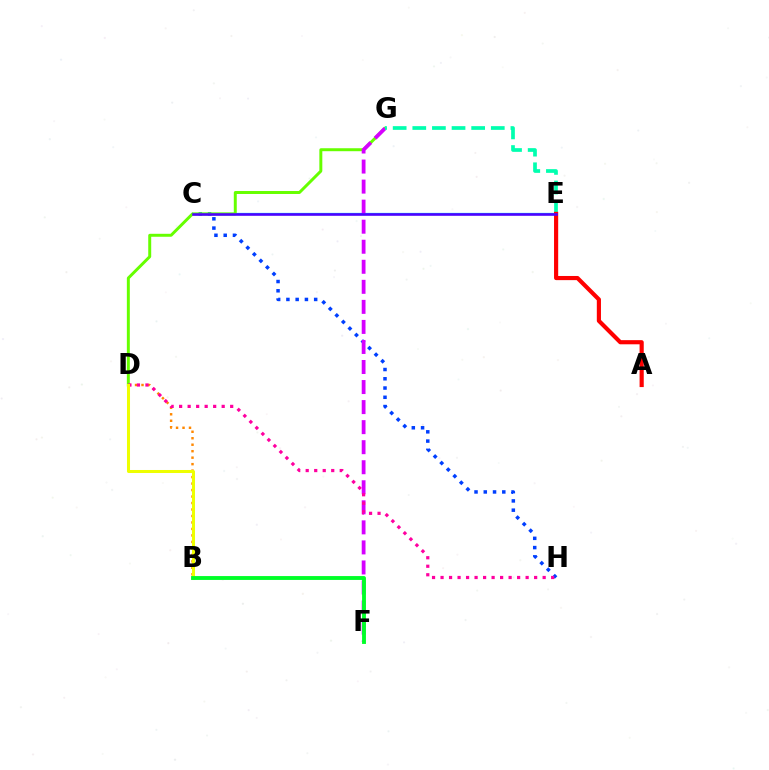{('C', 'H'): [{'color': '#003fff', 'line_style': 'dotted', 'thickness': 2.51}], ('C', 'E'): [{'color': '#00c7ff', 'line_style': 'solid', 'thickness': 1.62}, {'color': '#4f00ff', 'line_style': 'solid', 'thickness': 1.85}], ('D', 'G'): [{'color': '#66ff00', 'line_style': 'solid', 'thickness': 2.13}], ('B', 'D'): [{'color': '#ff8800', 'line_style': 'dotted', 'thickness': 1.76}, {'color': '#eeff00', 'line_style': 'solid', 'thickness': 2.18}], ('F', 'G'): [{'color': '#d600ff', 'line_style': 'dashed', 'thickness': 2.72}], ('D', 'H'): [{'color': '#ff00a0', 'line_style': 'dotted', 'thickness': 2.31}], ('B', 'F'): [{'color': '#00ff27', 'line_style': 'solid', 'thickness': 2.79}], ('E', 'G'): [{'color': '#00ffaf', 'line_style': 'dashed', 'thickness': 2.67}], ('A', 'E'): [{'color': '#ff0000', 'line_style': 'solid', 'thickness': 2.99}]}